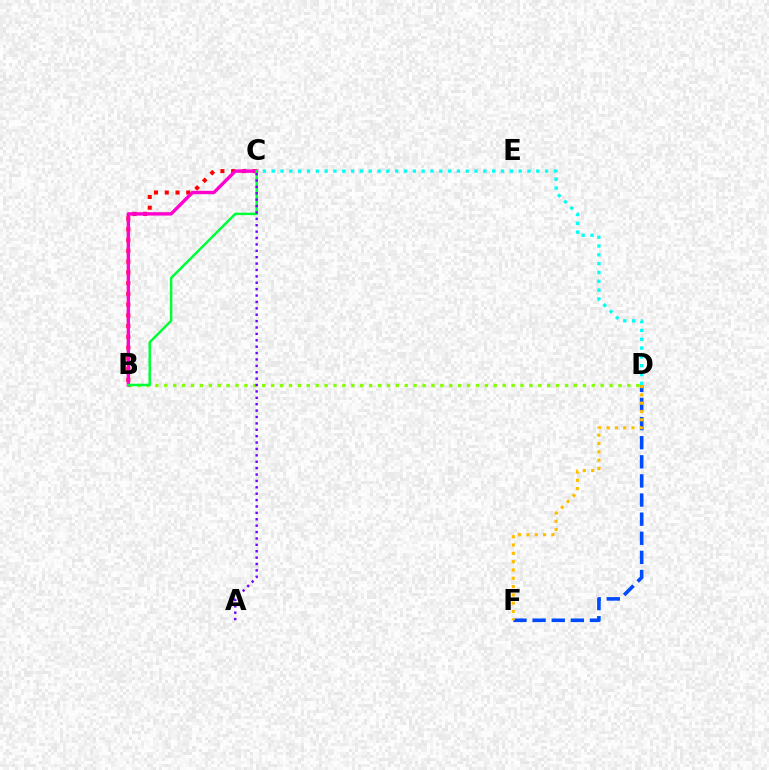{('D', 'F'): [{'color': '#004bff', 'line_style': 'dashed', 'thickness': 2.6}, {'color': '#ffbd00', 'line_style': 'dotted', 'thickness': 2.26}], ('C', 'D'): [{'color': '#00fff6', 'line_style': 'dotted', 'thickness': 2.4}], ('B', 'C'): [{'color': '#ff0000', 'line_style': 'dotted', 'thickness': 2.92}, {'color': '#ff00cf', 'line_style': 'solid', 'thickness': 2.43}, {'color': '#00ff39', 'line_style': 'solid', 'thickness': 1.79}], ('B', 'D'): [{'color': '#84ff00', 'line_style': 'dotted', 'thickness': 2.42}], ('A', 'C'): [{'color': '#7200ff', 'line_style': 'dotted', 'thickness': 1.74}]}